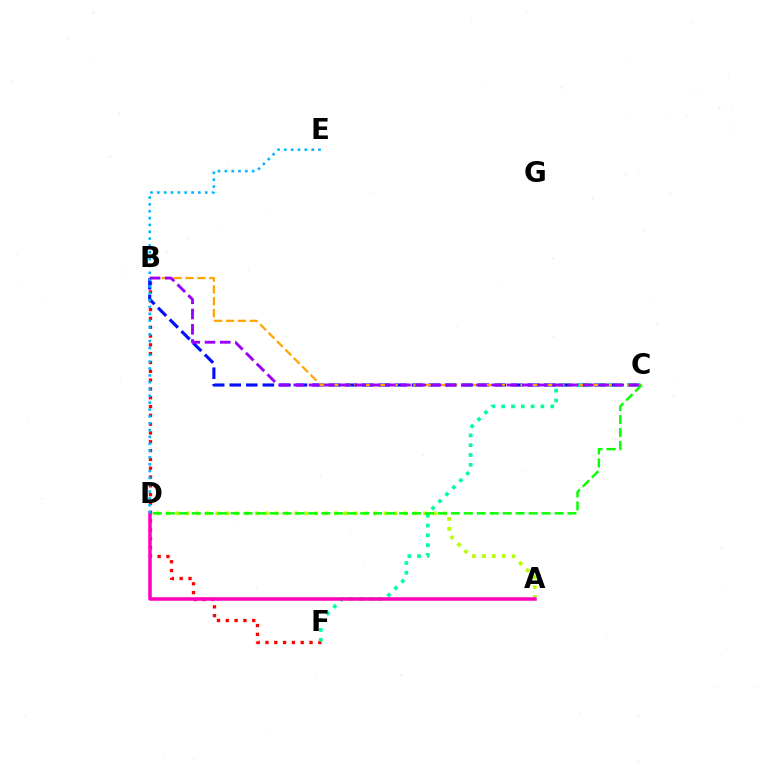{('B', 'F'): [{'color': '#ff0000', 'line_style': 'dotted', 'thickness': 2.39}], ('B', 'C'): [{'color': '#0010ff', 'line_style': 'dashed', 'thickness': 2.25}, {'color': '#ffa500', 'line_style': 'dashed', 'thickness': 1.62}, {'color': '#9b00ff', 'line_style': 'dashed', 'thickness': 2.07}], ('A', 'D'): [{'color': '#b3ff00', 'line_style': 'dotted', 'thickness': 2.69}, {'color': '#ff00bd', 'line_style': 'solid', 'thickness': 2.53}], ('C', 'F'): [{'color': '#00ff9d', 'line_style': 'dotted', 'thickness': 2.66}], ('D', 'E'): [{'color': '#00b5ff', 'line_style': 'dotted', 'thickness': 1.86}], ('C', 'D'): [{'color': '#08ff00', 'line_style': 'dashed', 'thickness': 1.76}]}